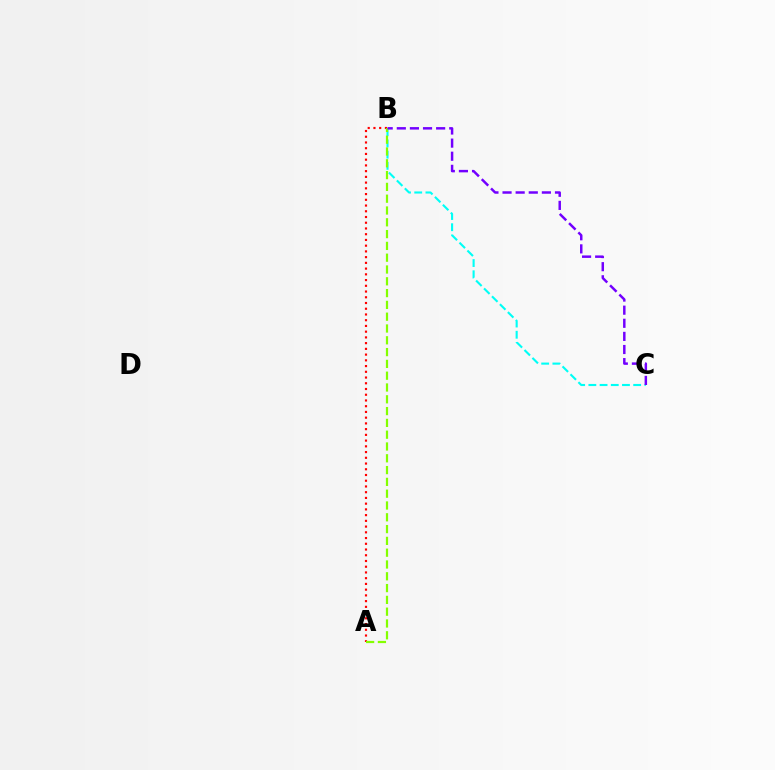{('A', 'B'): [{'color': '#ff0000', 'line_style': 'dotted', 'thickness': 1.56}, {'color': '#84ff00', 'line_style': 'dashed', 'thickness': 1.6}], ('B', 'C'): [{'color': '#00fff6', 'line_style': 'dashed', 'thickness': 1.52}, {'color': '#7200ff', 'line_style': 'dashed', 'thickness': 1.78}]}